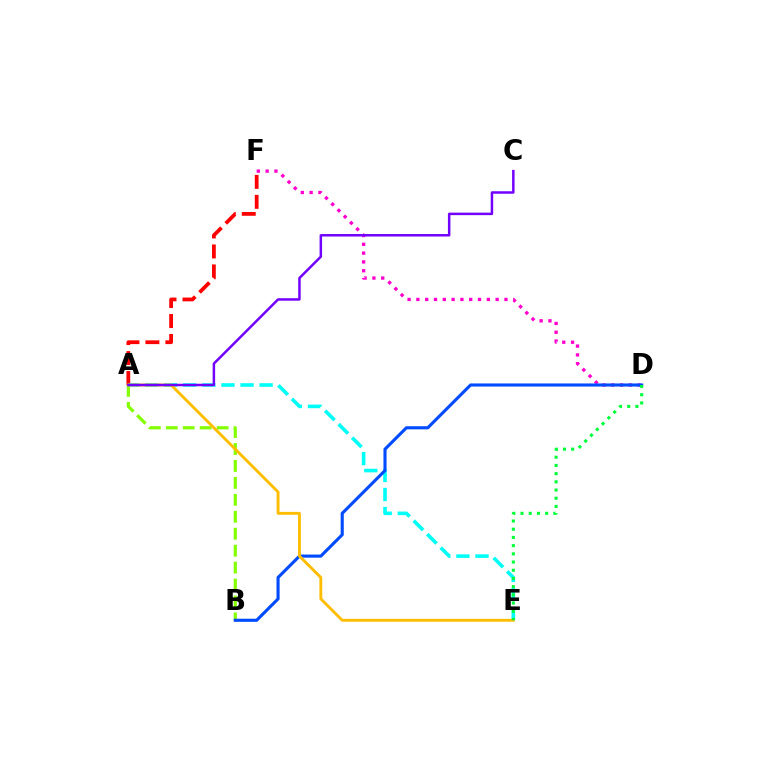{('A', 'B'): [{'color': '#84ff00', 'line_style': 'dashed', 'thickness': 2.3}], ('D', 'F'): [{'color': '#ff00cf', 'line_style': 'dotted', 'thickness': 2.39}], ('A', 'F'): [{'color': '#ff0000', 'line_style': 'dashed', 'thickness': 2.71}], ('A', 'E'): [{'color': '#00fff6', 'line_style': 'dashed', 'thickness': 2.59}, {'color': '#ffbd00', 'line_style': 'solid', 'thickness': 2.08}], ('B', 'D'): [{'color': '#004bff', 'line_style': 'solid', 'thickness': 2.23}], ('D', 'E'): [{'color': '#00ff39', 'line_style': 'dotted', 'thickness': 2.23}], ('A', 'C'): [{'color': '#7200ff', 'line_style': 'solid', 'thickness': 1.79}]}